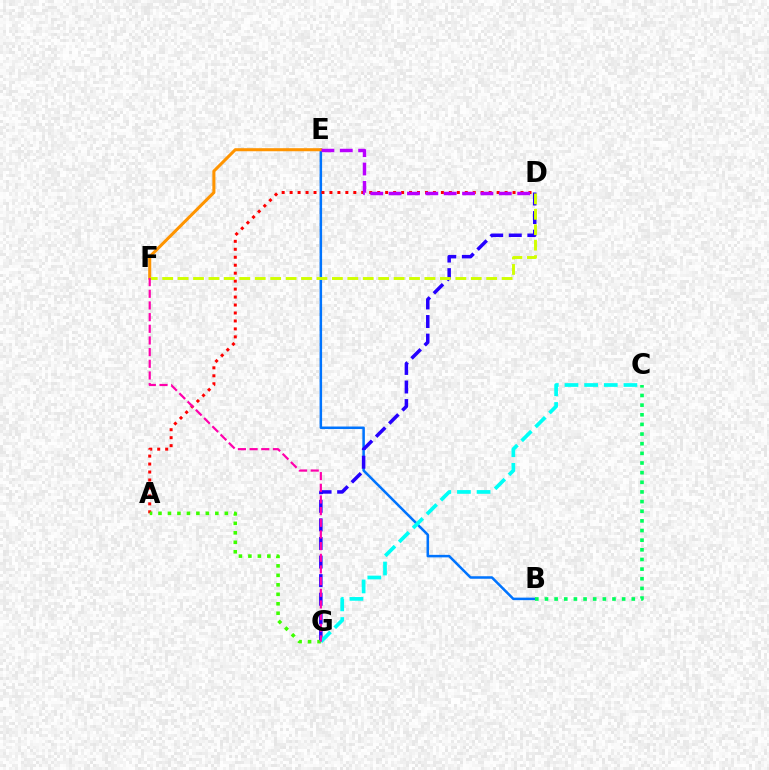{('B', 'E'): [{'color': '#0074ff', 'line_style': 'solid', 'thickness': 1.81}], ('D', 'G'): [{'color': '#2500ff', 'line_style': 'dashed', 'thickness': 2.52}], ('B', 'C'): [{'color': '#00ff5c', 'line_style': 'dotted', 'thickness': 2.62}], ('A', 'D'): [{'color': '#ff0000', 'line_style': 'dotted', 'thickness': 2.16}], ('E', 'F'): [{'color': '#ff9400', 'line_style': 'solid', 'thickness': 2.2}], ('A', 'G'): [{'color': '#3dff00', 'line_style': 'dotted', 'thickness': 2.58}], ('C', 'G'): [{'color': '#00fff6', 'line_style': 'dashed', 'thickness': 2.67}], ('D', 'E'): [{'color': '#b900ff', 'line_style': 'dashed', 'thickness': 2.49}], ('D', 'F'): [{'color': '#d1ff00', 'line_style': 'dashed', 'thickness': 2.1}], ('F', 'G'): [{'color': '#ff00ac', 'line_style': 'dashed', 'thickness': 1.58}]}